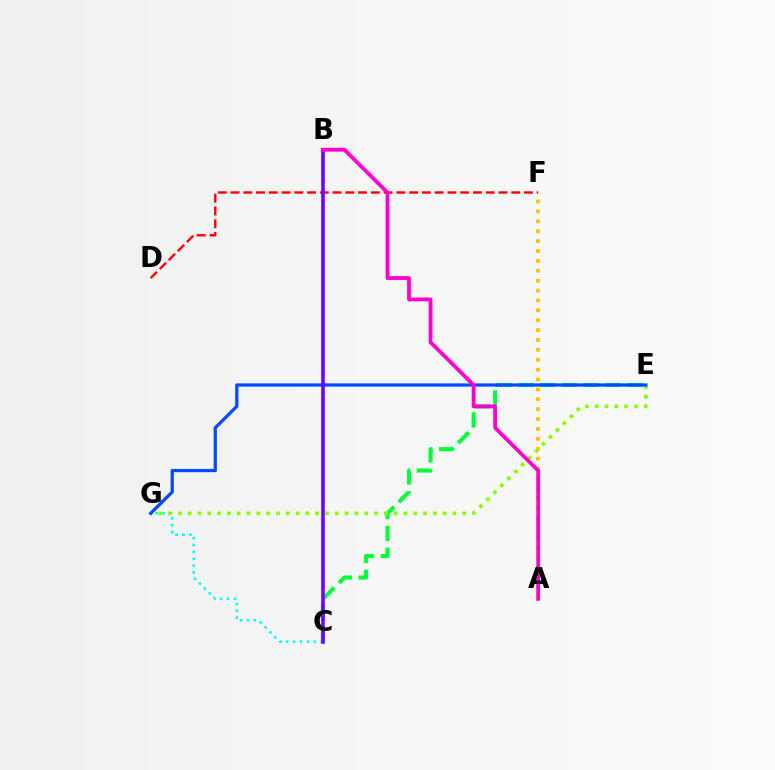{('C', 'E'): [{'color': '#00ff39', 'line_style': 'dashed', 'thickness': 2.96}], ('D', 'F'): [{'color': '#ff0000', 'line_style': 'dashed', 'thickness': 1.73}], ('C', 'G'): [{'color': '#00fff6', 'line_style': 'dotted', 'thickness': 1.87}], ('E', 'G'): [{'color': '#84ff00', 'line_style': 'dotted', 'thickness': 2.66}, {'color': '#004bff', 'line_style': 'solid', 'thickness': 2.34}], ('B', 'C'): [{'color': '#7200ff', 'line_style': 'solid', 'thickness': 2.59}], ('A', 'F'): [{'color': '#ffbd00', 'line_style': 'dotted', 'thickness': 2.69}], ('A', 'B'): [{'color': '#ff00cf', 'line_style': 'solid', 'thickness': 2.74}]}